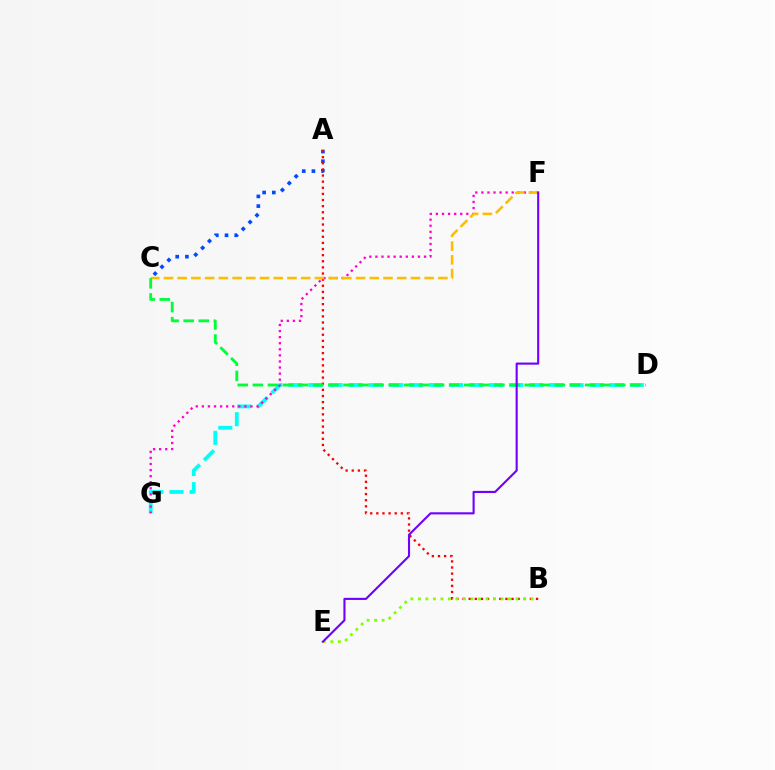{('A', 'C'): [{'color': '#004bff', 'line_style': 'dotted', 'thickness': 2.63}], ('D', 'G'): [{'color': '#00fff6', 'line_style': 'dashed', 'thickness': 2.73}], ('F', 'G'): [{'color': '#ff00cf', 'line_style': 'dotted', 'thickness': 1.65}], ('A', 'B'): [{'color': '#ff0000', 'line_style': 'dotted', 'thickness': 1.66}], ('C', 'F'): [{'color': '#ffbd00', 'line_style': 'dashed', 'thickness': 1.86}], ('B', 'E'): [{'color': '#84ff00', 'line_style': 'dotted', 'thickness': 2.04}], ('C', 'D'): [{'color': '#00ff39', 'line_style': 'dashed', 'thickness': 2.05}], ('E', 'F'): [{'color': '#7200ff', 'line_style': 'solid', 'thickness': 1.53}]}